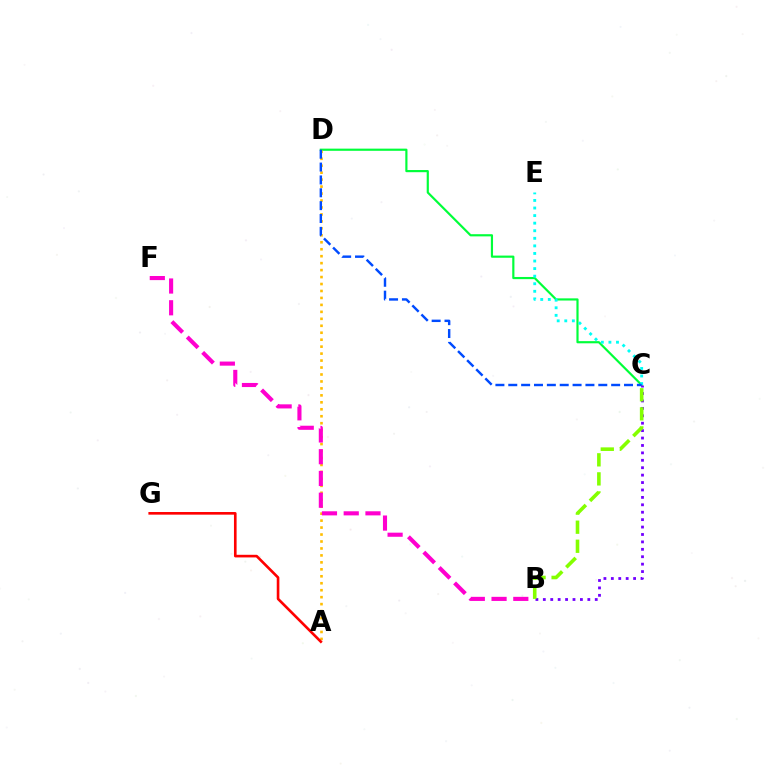{('C', 'D'): [{'color': '#00ff39', 'line_style': 'solid', 'thickness': 1.57}, {'color': '#004bff', 'line_style': 'dashed', 'thickness': 1.75}], ('A', 'D'): [{'color': '#ffbd00', 'line_style': 'dotted', 'thickness': 1.89}], ('C', 'E'): [{'color': '#00fff6', 'line_style': 'dotted', 'thickness': 2.06}], ('A', 'G'): [{'color': '#ff0000', 'line_style': 'solid', 'thickness': 1.89}], ('B', 'F'): [{'color': '#ff00cf', 'line_style': 'dashed', 'thickness': 2.96}], ('B', 'C'): [{'color': '#7200ff', 'line_style': 'dotted', 'thickness': 2.02}, {'color': '#84ff00', 'line_style': 'dashed', 'thickness': 2.59}]}